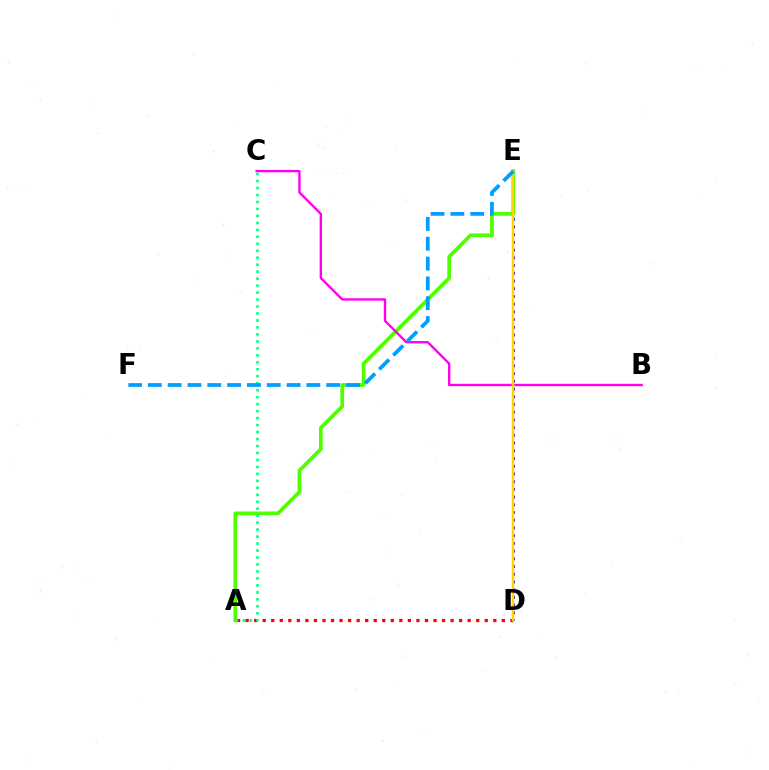{('D', 'E'): [{'color': '#3700ff', 'line_style': 'dotted', 'thickness': 2.1}, {'color': '#ffd500', 'line_style': 'solid', 'thickness': 1.77}], ('A', 'D'): [{'color': '#ff0000', 'line_style': 'dotted', 'thickness': 2.32}], ('A', 'E'): [{'color': '#4fff00', 'line_style': 'solid', 'thickness': 2.68}], ('B', 'C'): [{'color': '#ff00ed', 'line_style': 'solid', 'thickness': 1.7}], ('A', 'C'): [{'color': '#00ff86', 'line_style': 'dotted', 'thickness': 1.89}], ('E', 'F'): [{'color': '#009eff', 'line_style': 'dashed', 'thickness': 2.69}]}